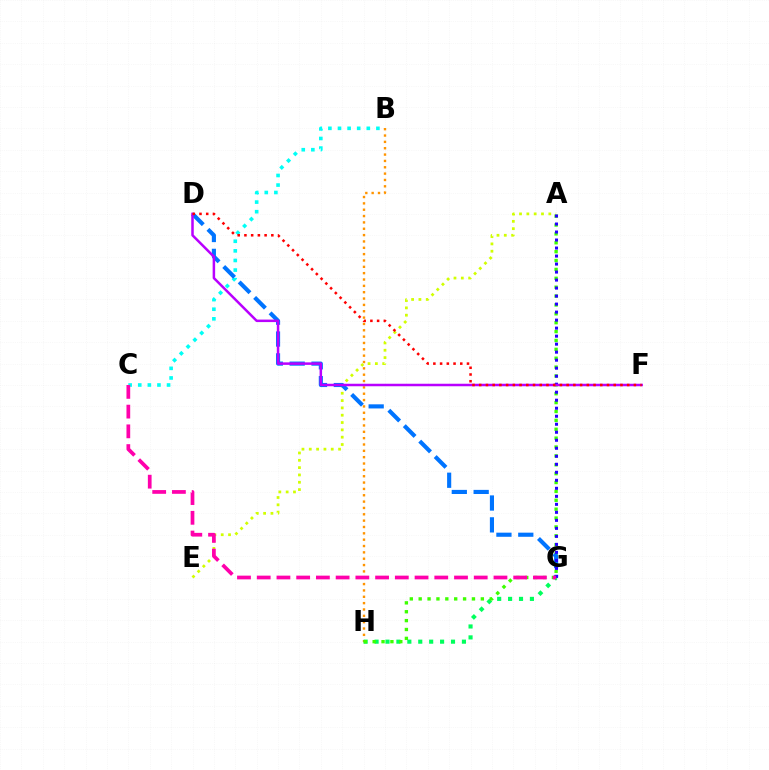{('B', 'C'): [{'color': '#00fff6', 'line_style': 'dotted', 'thickness': 2.61}], ('B', 'H'): [{'color': '#ff9400', 'line_style': 'dotted', 'thickness': 1.72}], ('A', 'E'): [{'color': '#d1ff00', 'line_style': 'dotted', 'thickness': 1.99}], ('G', 'H'): [{'color': '#00ff5c', 'line_style': 'dotted', 'thickness': 2.97}], ('A', 'H'): [{'color': '#3dff00', 'line_style': 'dotted', 'thickness': 2.41}], ('D', 'G'): [{'color': '#0074ff', 'line_style': 'dashed', 'thickness': 2.97}], ('A', 'G'): [{'color': '#2500ff', 'line_style': 'dotted', 'thickness': 2.18}], ('D', 'F'): [{'color': '#b900ff', 'line_style': 'solid', 'thickness': 1.81}, {'color': '#ff0000', 'line_style': 'dotted', 'thickness': 1.83}], ('C', 'G'): [{'color': '#ff00ac', 'line_style': 'dashed', 'thickness': 2.68}]}